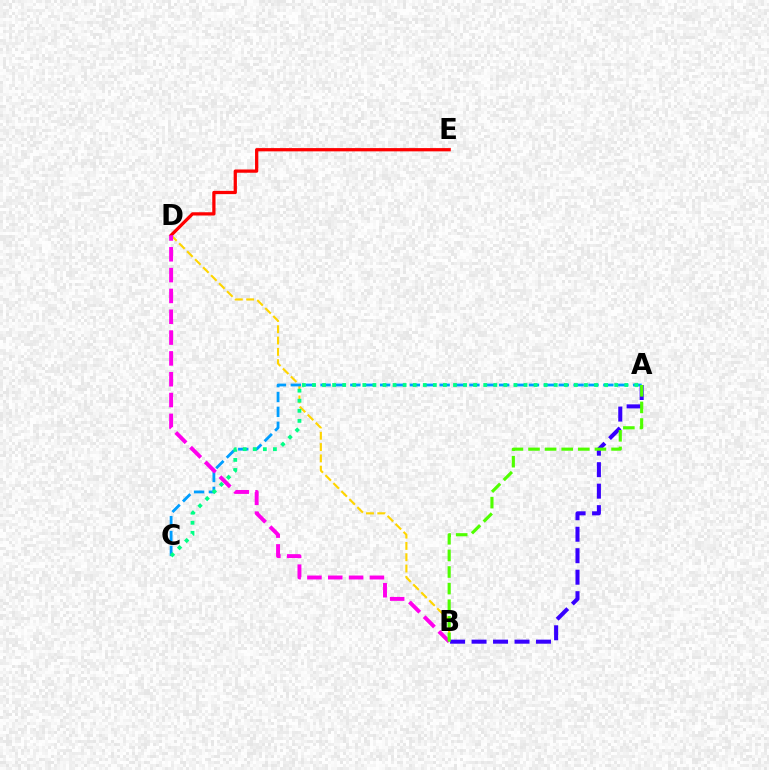{('B', 'D'): [{'color': '#ffd500', 'line_style': 'dashed', 'thickness': 1.53}, {'color': '#ff00ed', 'line_style': 'dashed', 'thickness': 2.83}], ('A', 'B'): [{'color': '#3700ff', 'line_style': 'dashed', 'thickness': 2.92}, {'color': '#4fff00', 'line_style': 'dashed', 'thickness': 2.26}], ('A', 'C'): [{'color': '#009eff', 'line_style': 'dashed', 'thickness': 2.02}, {'color': '#00ff86', 'line_style': 'dotted', 'thickness': 2.74}], ('D', 'E'): [{'color': '#ff0000', 'line_style': 'solid', 'thickness': 2.34}]}